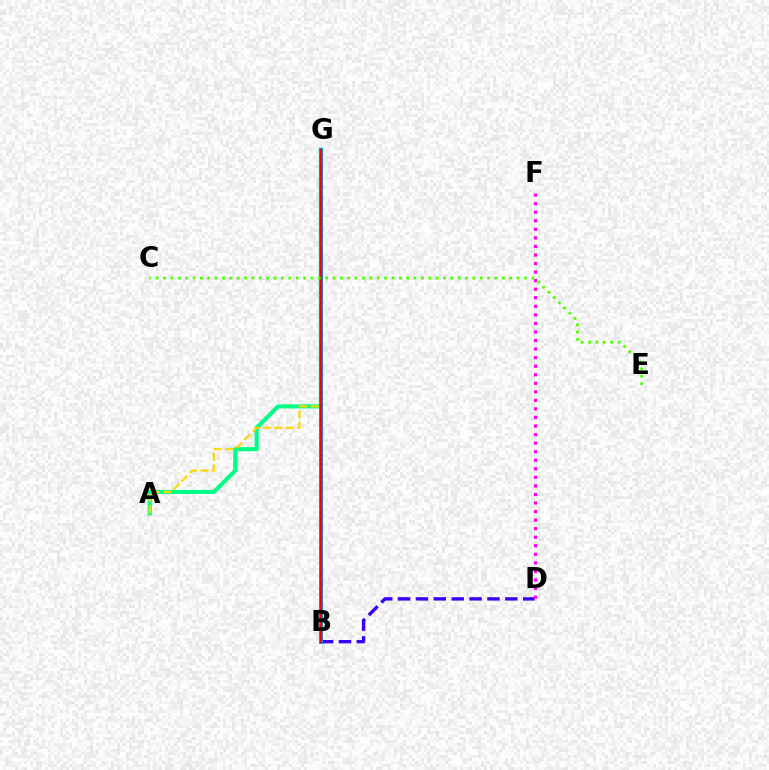{('A', 'G'): [{'color': '#00ff86', 'line_style': 'solid', 'thickness': 2.96}, {'color': '#ffd500', 'line_style': 'dashed', 'thickness': 1.57}], ('B', 'D'): [{'color': '#3700ff', 'line_style': 'dashed', 'thickness': 2.43}], ('D', 'F'): [{'color': '#ff00ed', 'line_style': 'dotted', 'thickness': 2.32}], ('B', 'G'): [{'color': '#009eff', 'line_style': 'solid', 'thickness': 2.89}, {'color': '#ff0000', 'line_style': 'solid', 'thickness': 1.7}], ('C', 'E'): [{'color': '#4fff00', 'line_style': 'dotted', 'thickness': 2.0}]}